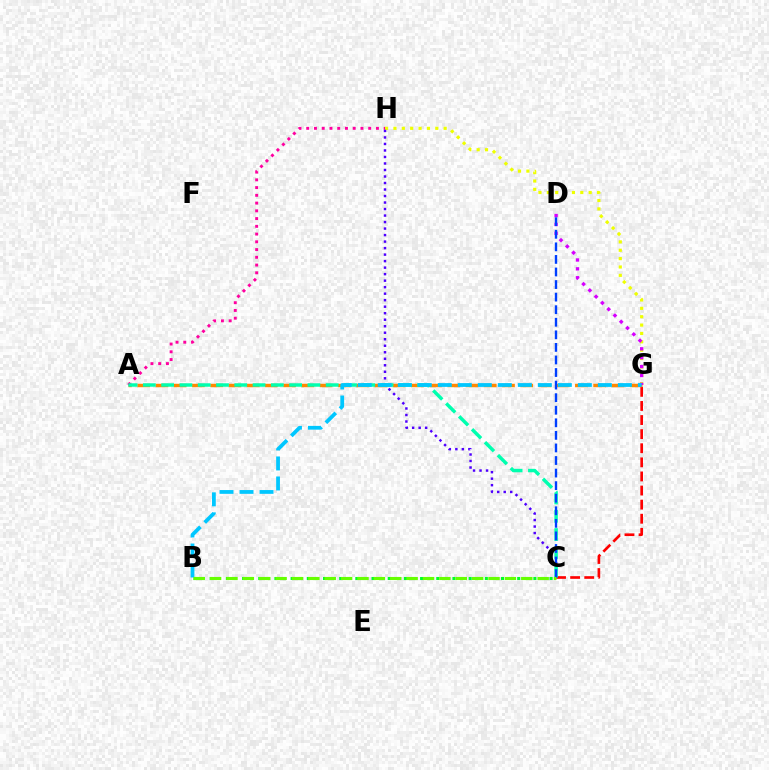{('C', 'G'): [{'color': '#ff0000', 'line_style': 'dashed', 'thickness': 1.92}], ('G', 'H'): [{'color': '#eeff00', 'line_style': 'dotted', 'thickness': 2.27}], ('A', 'G'): [{'color': '#ff8800', 'line_style': 'dashed', 'thickness': 2.48}], ('A', 'H'): [{'color': '#ff00a0', 'line_style': 'dotted', 'thickness': 2.11}], ('C', 'H'): [{'color': '#4f00ff', 'line_style': 'dotted', 'thickness': 1.77}], ('D', 'G'): [{'color': '#d600ff', 'line_style': 'dotted', 'thickness': 2.41}], ('A', 'C'): [{'color': '#00ffaf', 'line_style': 'dashed', 'thickness': 2.48}], ('B', 'C'): [{'color': '#00ff27', 'line_style': 'dotted', 'thickness': 2.2}, {'color': '#66ff00', 'line_style': 'dashed', 'thickness': 2.23}], ('C', 'D'): [{'color': '#003fff', 'line_style': 'dashed', 'thickness': 1.71}], ('B', 'G'): [{'color': '#00c7ff', 'line_style': 'dashed', 'thickness': 2.72}]}